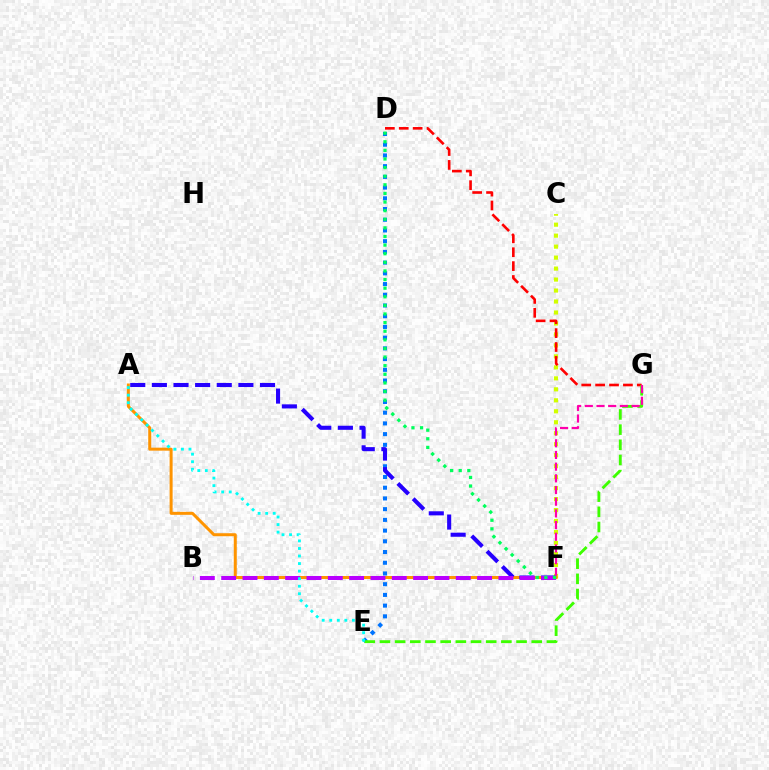{('C', 'F'): [{'color': '#d1ff00', 'line_style': 'dotted', 'thickness': 2.98}], ('D', 'E'): [{'color': '#0074ff', 'line_style': 'dotted', 'thickness': 2.91}], ('D', 'G'): [{'color': '#ff0000', 'line_style': 'dashed', 'thickness': 1.89}], ('A', 'F'): [{'color': '#ff9400', 'line_style': 'solid', 'thickness': 2.16}, {'color': '#2500ff', 'line_style': 'dashed', 'thickness': 2.94}], ('E', 'G'): [{'color': '#3dff00', 'line_style': 'dashed', 'thickness': 2.06}], ('F', 'G'): [{'color': '#ff00ac', 'line_style': 'dashed', 'thickness': 1.59}], ('B', 'F'): [{'color': '#b900ff', 'line_style': 'dashed', 'thickness': 2.9}], ('A', 'E'): [{'color': '#00fff6', 'line_style': 'dotted', 'thickness': 2.05}], ('D', 'F'): [{'color': '#00ff5c', 'line_style': 'dotted', 'thickness': 2.34}]}